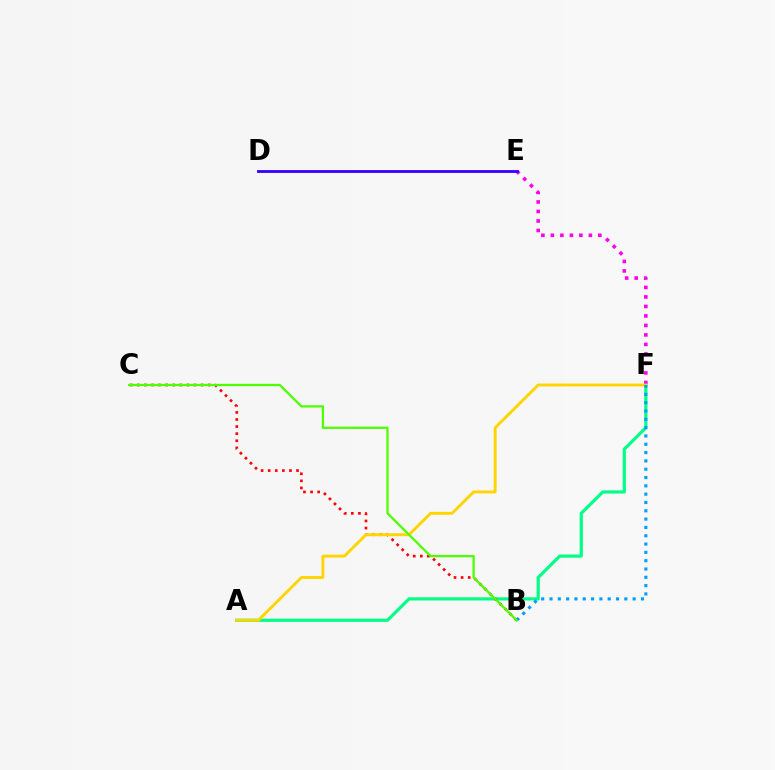{('A', 'F'): [{'color': '#00ff86', 'line_style': 'solid', 'thickness': 2.29}, {'color': '#ffd500', 'line_style': 'solid', 'thickness': 2.09}], ('B', 'C'): [{'color': '#ff0000', 'line_style': 'dotted', 'thickness': 1.93}, {'color': '#4fff00', 'line_style': 'solid', 'thickness': 1.65}], ('E', 'F'): [{'color': '#ff00ed', 'line_style': 'dotted', 'thickness': 2.58}], ('D', 'E'): [{'color': '#3700ff', 'line_style': 'solid', 'thickness': 2.04}], ('B', 'F'): [{'color': '#009eff', 'line_style': 'dotted', 'thickness': 2.26}]}